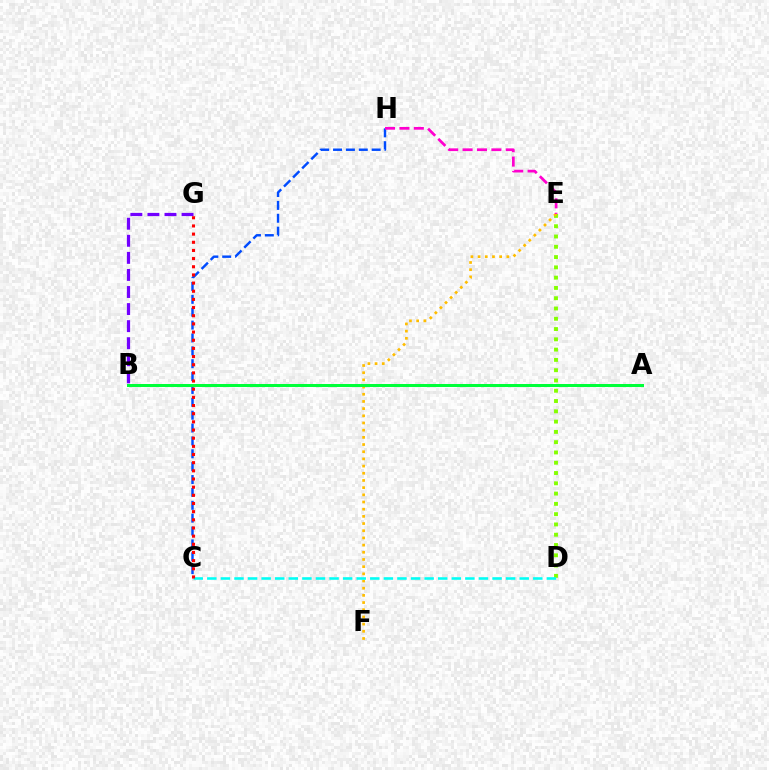{('D', 'E'): [{'color': '#84ff00', 'line_style': 'dotted', 'thickness': 2.79}], ('E', 'F'): [{'color': '#ffbd00', 'line_style': 'dotted', 'thickness': 1.95}], ('C', 'H'): [{'color': '#004bff', 'line_style': 'dashed', 'thickness': 1.75}], ('C', 'D'): [{'color': '#00fff6', 'line_style': 'dashed', 'thickness': 1.85}], ('B', 'G'): [{'color': '#7200ff', 'line_style': 'dashed', 'thickness': 2.32}], ('C', 'G'): [{'color': '#ff0000', 'line_style': 'dotted', 'thickness': 2.22}], ('E', 'H'): [{'color': '#ff00cf', 'line_style': 'dashed', 'thickness': 1.96}], ('A', 'B'): [{'color': '#00ff39', 'line_style': 'solid', 'thickness': 2.16}]}